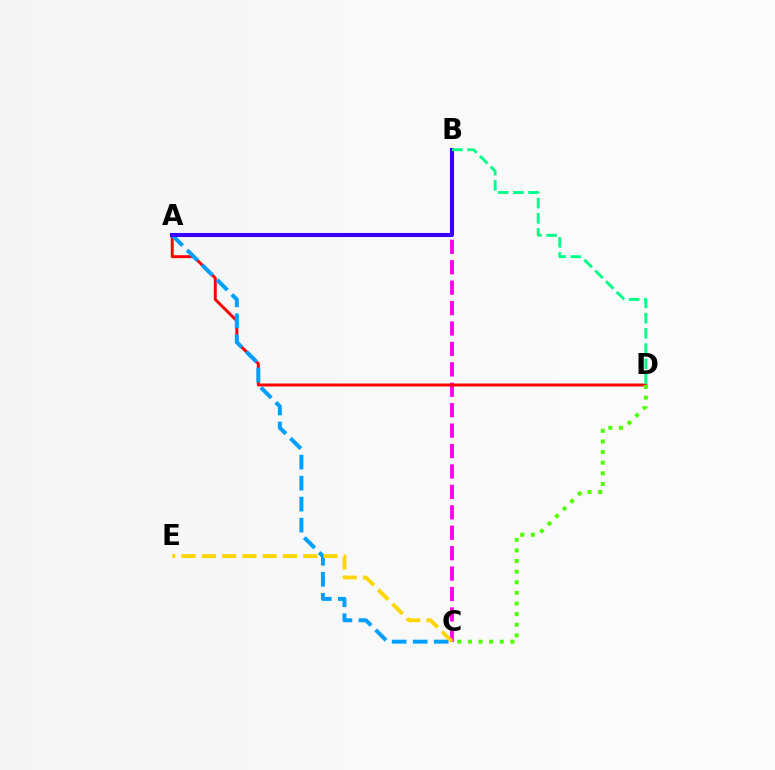{('B', 'C'): [{'color': '#ff00ed', 'line_style': 'dashed', 'thickness': 2.77}], ('A', 'D'): [{'color': '#ff0000', 'line_style': 'solid', 'thickness': 2.13}], ('A', 'C'): [{'color': '#009eff', 'line_style': 'dashed', 'thickness': 2.86}], ('A', 'B'): [{'color': '#3700ff', 'line_style': 'solid', 'thickness': 2.93}], ('C', 'E'): [{'color': '#ffd500', 'line_style': 'dashed', 'thickness': 2.76}], ('C', 'D'): [{'color': '#4fff00', 'line_style': 'dotted', 'thickness': 2.89}], ('B', 'D'): [{'color': '#00ff86', 'line_style': 'dashed', 'thickness': 2.06}]}